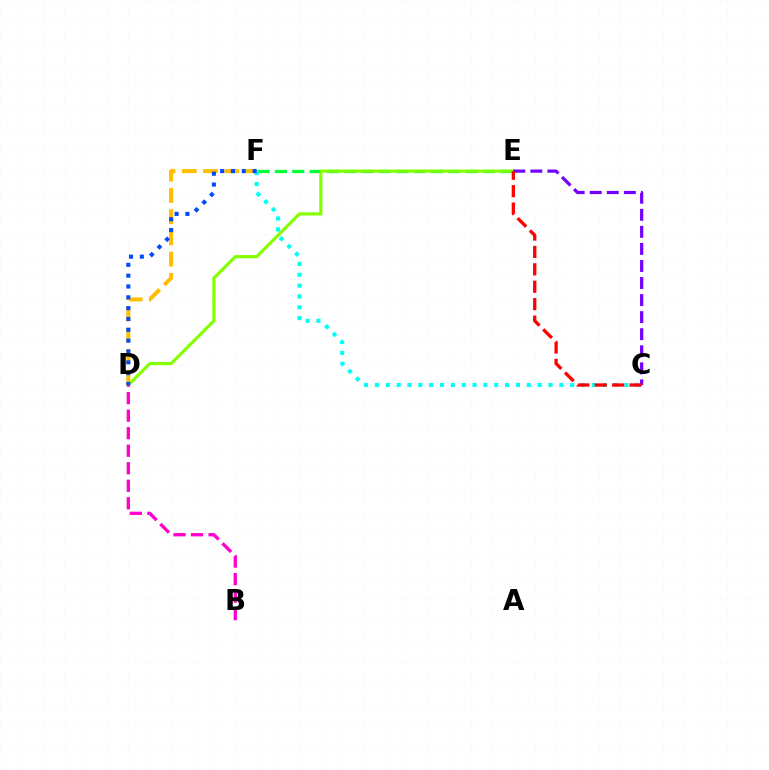{('D', 'F'): [{'color': '#ffbd00', 'line_style': 'dashed', 'thickness': 2.89}, {'color': '#004bff', 'line_style': 'dotted', 'thickness': 2.94}], ('E', 'F'): [{'color': '#00ff39', 'line_style': 'dashed', 'thickness': 2.36}], ('D', 'E'): [{'color': '#84ff00', 'line_style': 'solid', 'thickness': 2.28}], ('C', 'E'): [{'color': '#7200ff', 'line_style': 'dashed', 'thickness': 2.32}, {'color': '#ff0000', 'line_style': 'dashed', 'thickness': 2.36}], ('C', 'F'): [{'color': '#00fff6', 'line_style': 'dotted', 'thickness': 2.95}], ('B', 'D'): [{'color': '#ff00cf', 'line_style': 'dashed', 'thickness': 2.38}]}